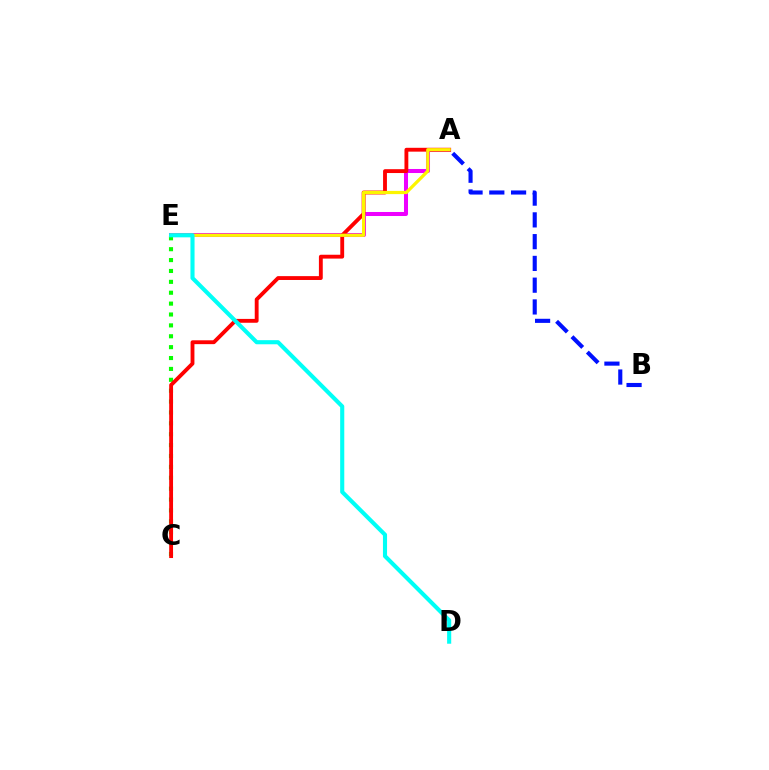{('A', 'E'): [{'color': '#ee00ff', 'line_style': 'solid', 'thickness': 2.9}, {'color': '#fcf500', 'line_style': 'solid', 'thickness': 2.32}], ('C', 'E'): [{'color': '#08ff00', 'line_style': 'dotted', 'thickness': 2.96}], ('A', 'C'): [{'color': '#ff0000', 'line_style': 'solid', 'thickness': 2.77}], ('A', 'B'): [{'color': '#0010ff', 'line_style': 'dashed', 'thickness': 2.96}], ('D', 'E'): [{'color': '#00fff6', 'line_style': 'solid', 'thickness': 2.96}]}